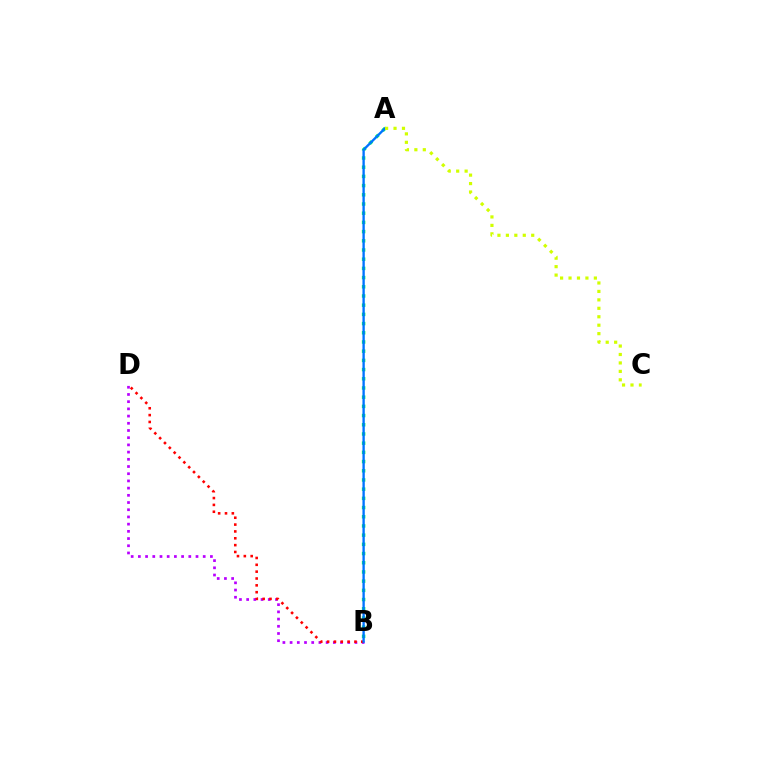{('B', 'D'): [{'color': '#b900ff', 'line_style': 'dotted', 'thickness': 1.96}, {'color': '#ff0000', 'line_style': 'dotted', 'thickness': 1.86}], ('A', 'B'): [{'color': '#00ff5c', 'line_style': 'dotted', 'thickness': 2.5}, {'color': '#0074ff', 'line_style': 'solid', 'thickness': 1.7}], ('A', 'C'): [{'color': '#d1ff00', 'line_style': 'dotted', 'thickness': 2.29}]}